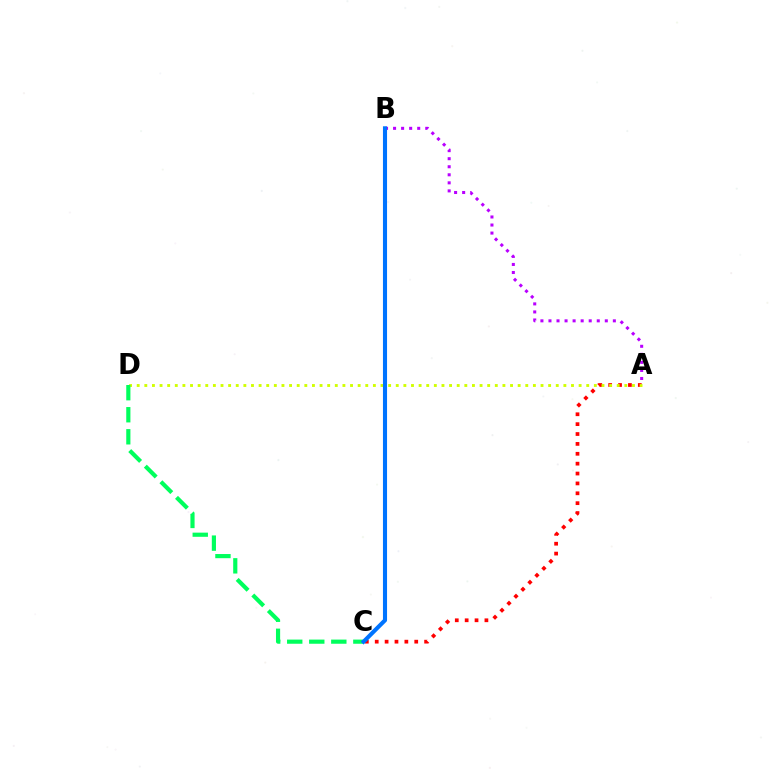{('A', 'C'): [{'color': '#ff0000', 'line_style': 'dotted', 'thickness': 2.68}], ('A', 'B'): [{'color': '#b900ff', 'line_style': 'dotted', 'thickness': 2.19}], ('A', 'D'): [{'color': '#d1ff00', 'line_style': 'dotted', 'thickness': 2.07}], ('C', 'D'): [{'color': '#00ff5c', 'line_style': 'dashed', 'thickness': 2.99}], ('B', 'C'): [{'color': '#0074ff', 'line_style': 'solid', 'thickness': 2.95}]}